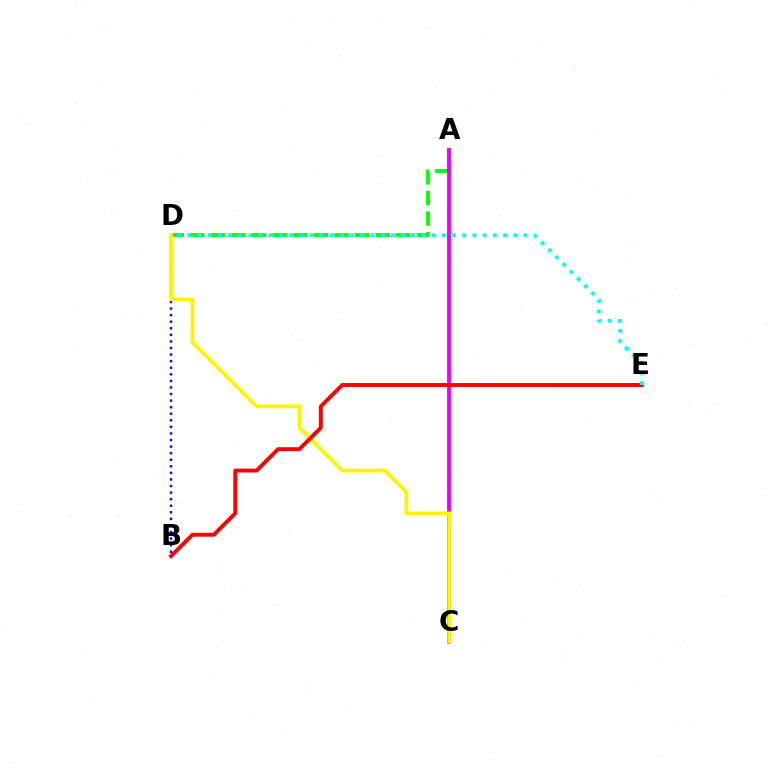{('A', 'D'): [{'color': '#08ff00', 'line_style': 'dashed', 'thickness': 2.8}], ('A', 'C'): [{'color': '#ee00ff', 'line_style': 'solid', 'thickness': 2.79}], ('B', 'D'): [{'color': '#0010ff', 'line_style': 'dotted', 'thickness': 1.79}], ('C', 'D'): [{'color': '#fcf500', 'line_style': 'solid', 'thickness': 2.73}], ('B', 'E'): [{'color': '#ff0000', 'line_style': 'solid', 'thickness': 2.82}], ('D', 'E'): [{'color': '#00fff6', 'line_style': 'dotted', 'thickness': 2.77}]}